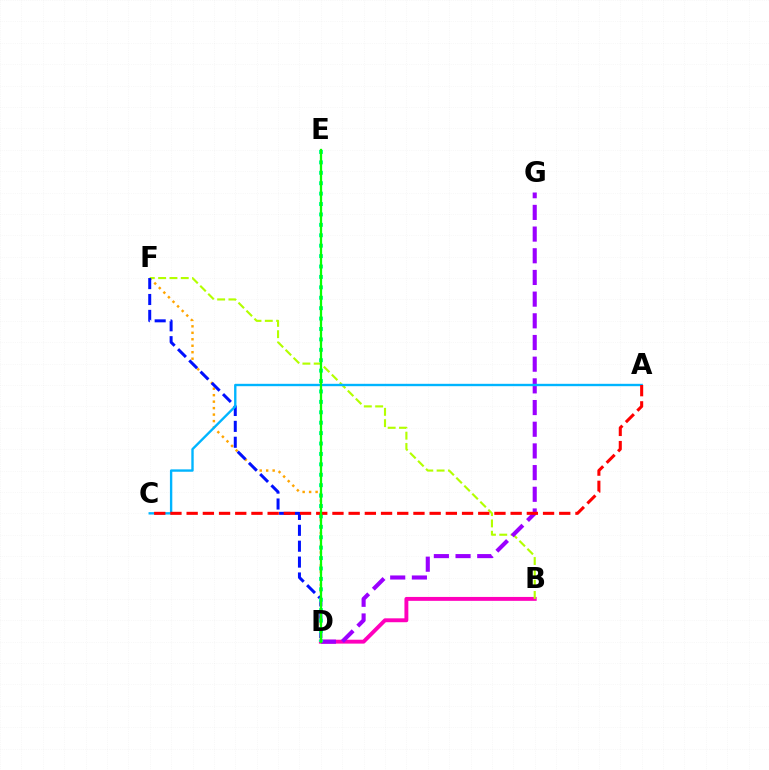{('B', 'D'): [{'color': '#ff00bd', 'line_style': 'solid', 'thickness': 2.81}], ('D', 'F'): [{'color': '#ffa500', 'line_style': 'dotted', 'thickness': 1.76}, {'color': '#0010ff', 'line_style': 'dashed', 'thickness': 2.16}], ('B', 'F'): [{'color': '#b3ff00', 'line_style': 'dashed', 'thickness': 1.54}], ('D', 'G'): [{'color': '#9b00ff', 'line_style': 'dashed', 'thickness': 2.95}], ('D', 'E'): [{'color': '#00ff9d', 'line_style': 'dotted', 'thickness': 2.83}, {'color': '#08ff00', 'line_style': 'solid', 'thickness': 1.65}], ('A', 'C'): [{'color': '#00b5ff', 'line_style': 'solid', 'thickness': 1.71}, {'color': '#ff0000', 'line_style': 'dashed', 'thickness': 2.2}]}